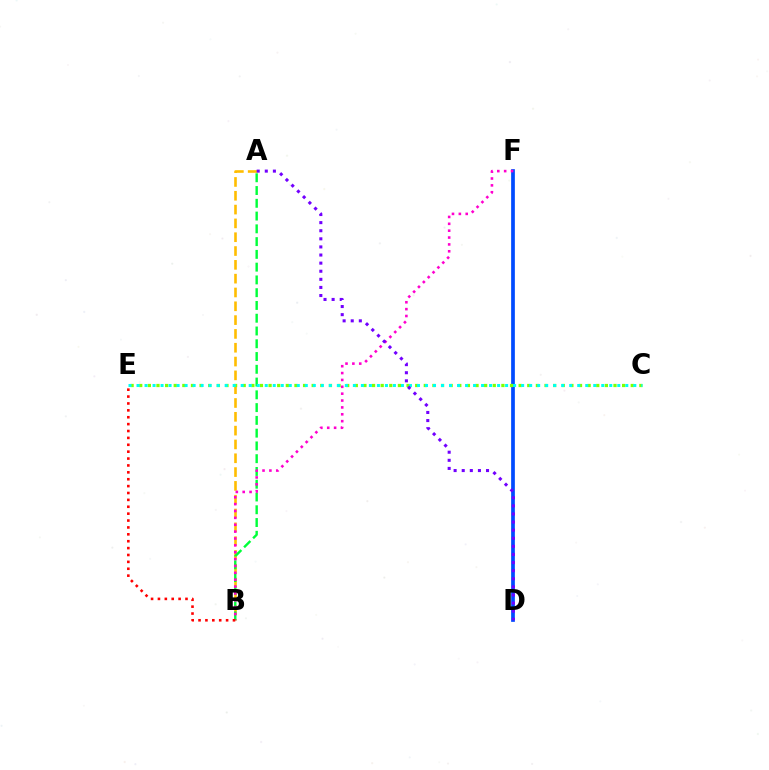{('A', 'B'): [{'color': '#ffbd00', 'line_style': 'dashed', 'thickness': 1.88}, {'color': '#00ff39', 'line_style': 'dashed', 'thickness': 1.73}], ('D', 'F'): [{'color': '#004bff', 'line_style': 'solid', 'thickness': 2.67}], ('C', 'E'): [{'color': '#84ff00', 'line_style': 'dotted', 'thickness': 2.34}, {'color': '#00fff6', 'line_style': 'dotted', 'thickness': 2.18}], ('B', 'F'): [{'color': '#ff00cf', 'line_style': 'dotted', 'thickness': 1.87}], ('A', 'D'): [{'color': '#7200ff', 'line_style': 'dotted', 'thickness': 2.2}], ('B', 'E'): [{'color': '#ff0000', 'line_style': 'dotted', 'thickness': 1.87}]}